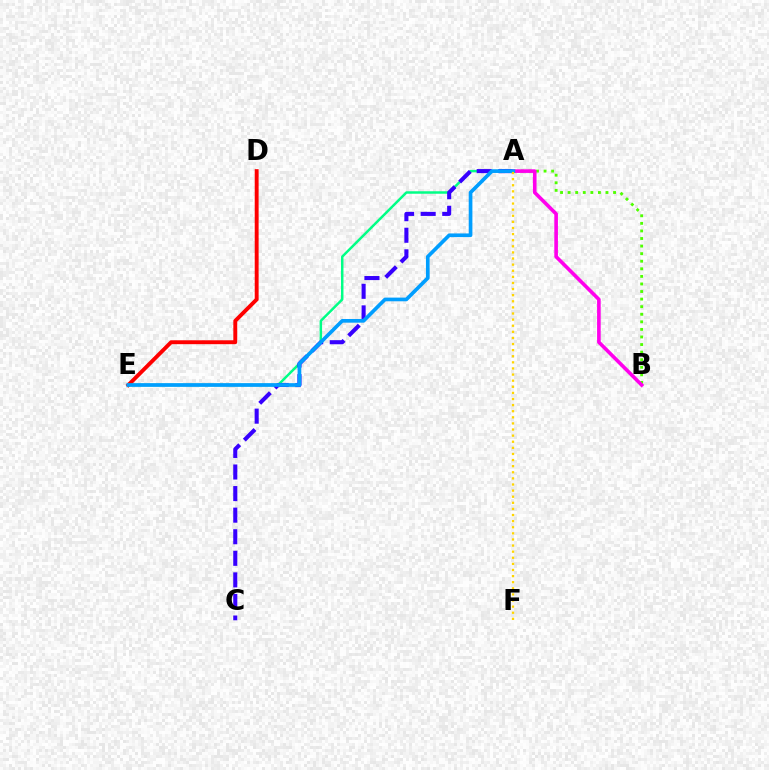{('A', 'B'): [{'color': '#4fff00', 'line_style': 'dotted', 'thickness': 2.06}, {'color': '#ff00ed', 'line_style': 'solid', 'thickness': 2.61}], ('D', 'E'): [{'color': '#ff0000', 'line_style': 'solid', 'thickness': 2.81}], ('A', 'E'): [{'color': '#00ff86', 'line_style': 'solid', 'thickness': 1.79}, {'color': '#009eff', 'line_style': 'solid', 'thickness': 2.65}], ('A', 'C'): [{'color': '#3700ff', 'line_style': 'dashed', 'thickness': 2.93}], ('A', 'F'): [{'color': '#ffd500', 'line_style': 'dotted', 'thickness': 1.66}]}